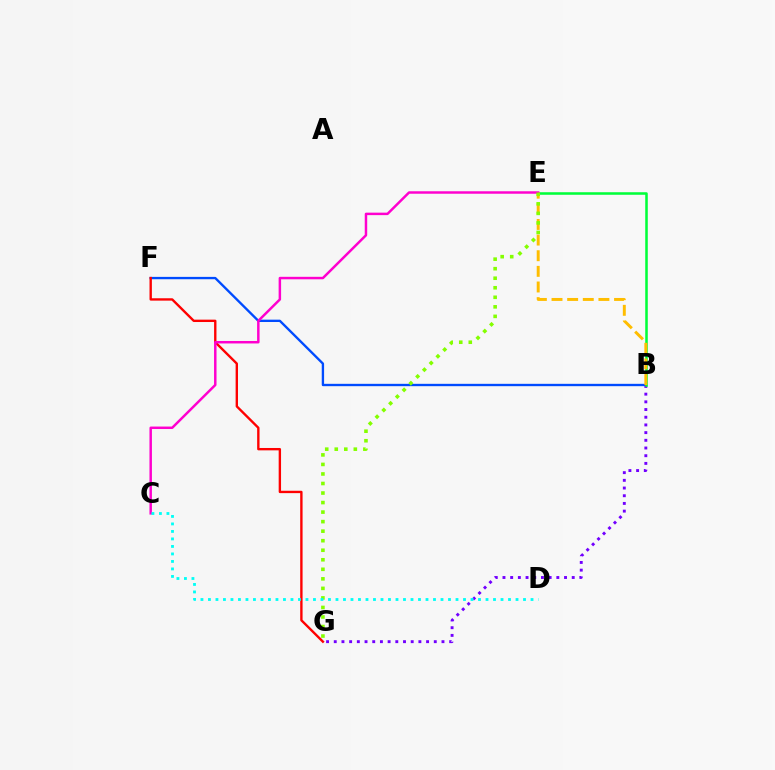{('B', 'F'): [{'color': '#004bff', 'line_style': 'solid', 'thickness': 1.69}], ('B', 'G'): [{'color': '#7200ff', 'line_style': 'dotted', 'thickness': 2.09}], ('F', 'G'): [{'color': '#ff0000', 'line_style': 'solid', 'thickness': 1.71}], ('B', 'E'): [{'color': '#00ff39', 'line_style': 'solid', 'thickness': 1.83}, {'color': '#ffbd00', 'line_style': 'dashed', 'thickness': 2.12}], ('C', 'E'): [{'color': '#ff00cf', 'line_style': 'solid', 'thickness': 1.78}], ('E', 'G'): [{'color': '#84ff00', 'line_style': 'dotted', 'thickness': 2.59}], ('C', 'D'): [{'color': '#00fff6', 'line_style': 'dotted', 'thickness': 2.04}]}